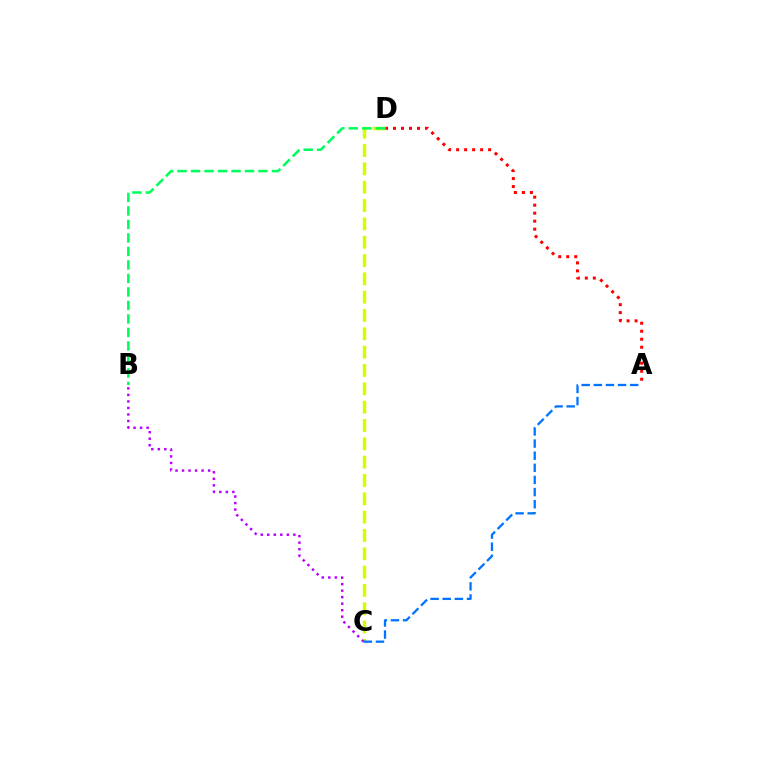{('A', 'D'): [{'color': '#ff0000', 'line_style': 'dotted', 'thickness': 2.17}], ('C', 'D'): [{'color': '#d1ff00', 'line_style': 'dashed', 'thickness': 2.49}], ('B', 'D'): [{'color': '#00ff5c', 'line_style': 'dashed', 'thickness': 1.83}], ('B', 'C'): [{'color': '#b900ff', 'line_style': 'dotted', 'thickness': 1.77}], ('A', 'C'): [{'color': '#0074ff', 'line_style': 'dashed', 'thickness': 1.65}]}